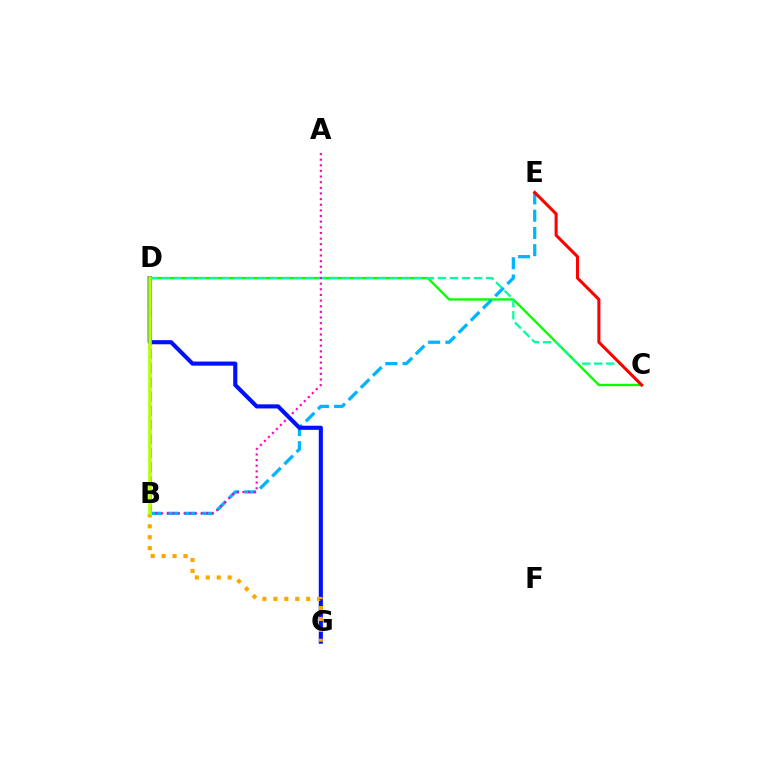{('C', 'D'): [{'color': '#08ff00', 'line_style': 'solid', 'thickness': 1.69}, {'color': '#00ff9d', 'line_style': 'dashed', 'thickness': 1.63}], ('B', 'D'): [{'color': '#9b00ff', 'line_style': 'dashed', 'thickness': 1.92}, {'color': '#b3ff00', 'line_style': 'solid', 'thickness': 2.56}], ('B', 'E'): [{'color': '#00b5ff', 'line_style': 'dashed', 'thickness': 2.34}], ('A', 'B'): [{'color': '#ff00bd', 'line_style': 'dotted', 'thickness': 1.53}], ('D', 'G'): [{'color': '#0010ff', 'line_style': 'solid', 'thickness': 2.96}], ('B', 'G'): [{'color': '#ffa500', 'line_style': 'dotted', 'thickness': 2.97}], ('C', 'E'): [{'color': '#ff0000', 'line_style': 'solid', 'thickness': 2.19}]}